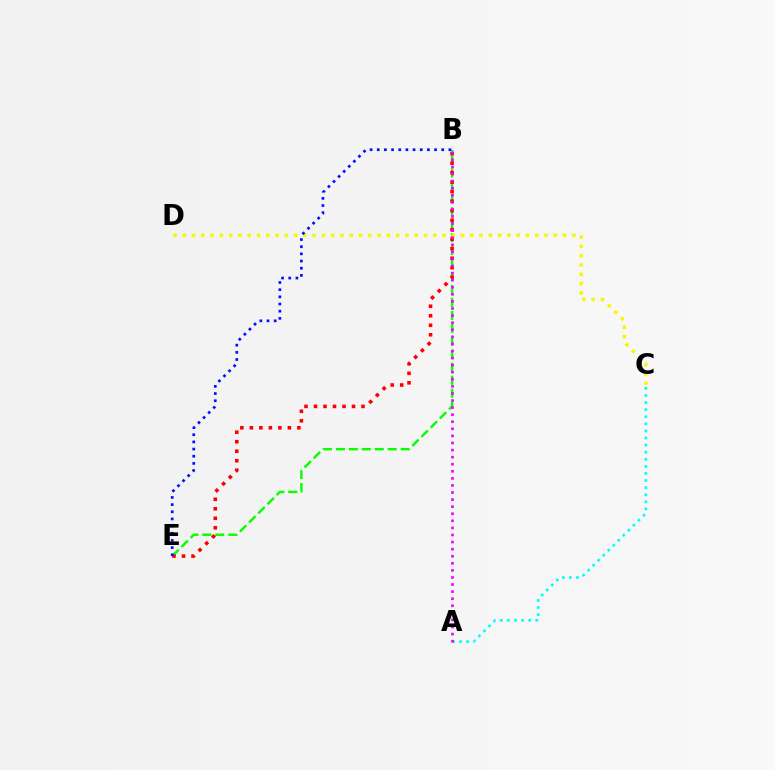{('B', 'E'): [{'color': '#08ff00', 'line_style': 'dashed', 'thickness': 1.76}, {'color': '#ff0000', 'line_style': 'dotted', 'thickness': 2.58}, {'color': '#0010ff', 'line_style': 'dotted', 'thickness': 1.95}], ('C', 'D'): [{'color': '#fcf500', 'line_style': 'dotted', 'thickness': 2.52}], ('A', 'C'): [{'color': '#00fff6', 'line_style': 'dotted', 'thickness': 1.93}], ('A', 'B'): [{'color': '#ee00ff', 'line_style': 'dotted', 'thickness': 1.92}]}